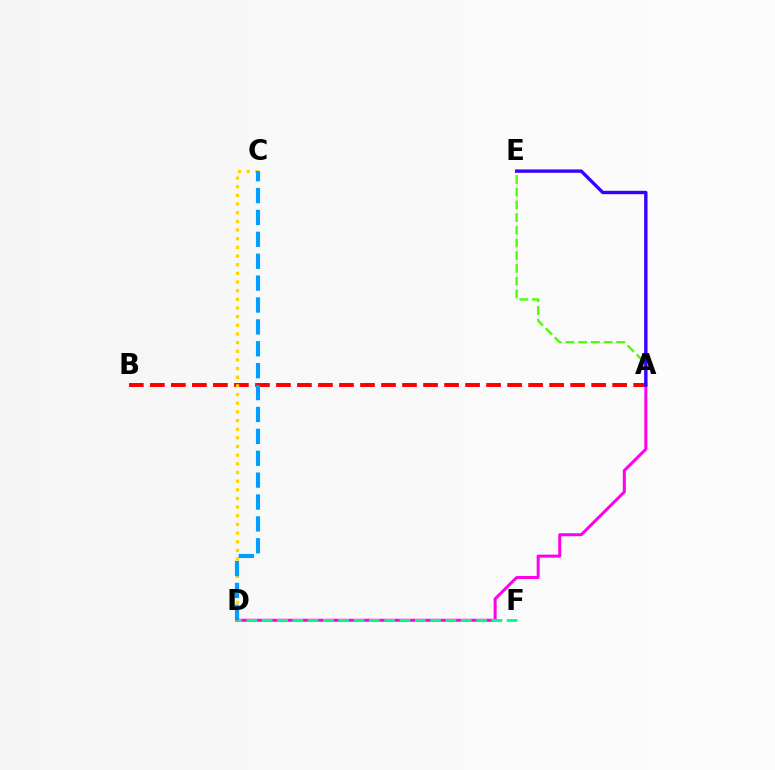{('A', 'E'): [{'color': '#4fff00', 'line_style': 'dashed', 'thickness': 1.73}, {'color': '#3700ff', 'line_style': 'solid', 'thickness': 2.42}], ('A', 'B'): [{'color': '#ff0000', 'line_style': 'dashed', 'thickness': 2.85}], ('A', 'D'): [{'color': '#ff00ed', 'line_style': 'solid', 'thickness': 2.17}], ('C', 'D'): [{'color': '#ffd500', 'line_style': 'dotted', 'thickness': 2.35}, {'color': '#009eff', 'line_style': 'dashed', 'thickness': 2.97}], ('D', 'F'): [{'color': '#00ff86', 'line_style': 'dashed', 'thickness': 2.08}]}